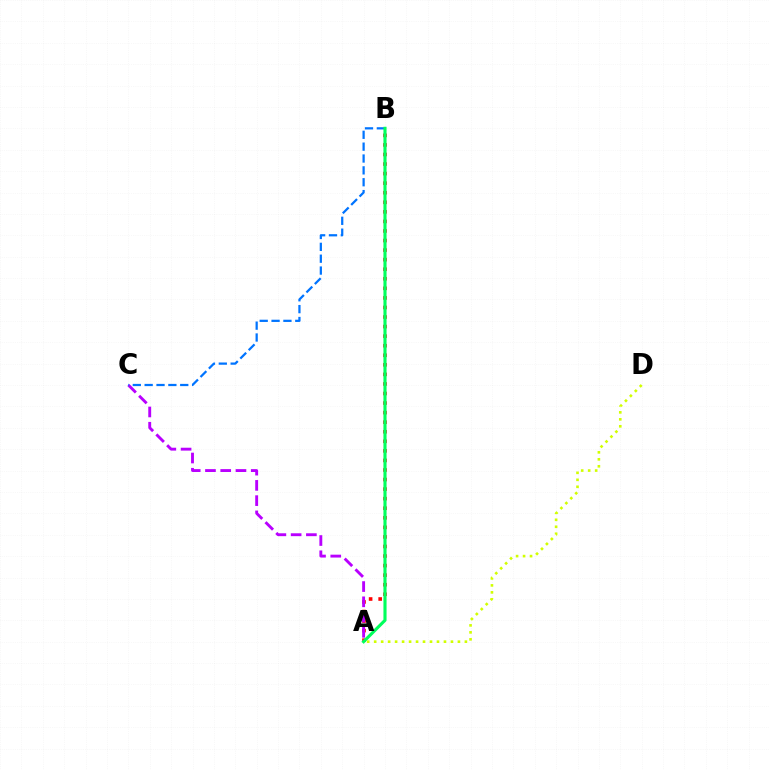{('A', 'B'): [{'color': '#ff0000', 'line_style': 'dotted', 'thickness': 2.6}, {'color': '#00ff5c', 'line_style': 'solid', 'thickness': 2.24}], ('A', 'C'): [{'color': '#b900ff', 'line_style': 'dashed', 'thickness': 2.07}], ('B', 'C'): [{'color': '#0074ff', 'line_style': 'dashed', 'thickness': 1.61}], ('A', 'D'): [{'color': '#d1ff00', 'line_style': 'dotted', 'thickness': 1.9}]}